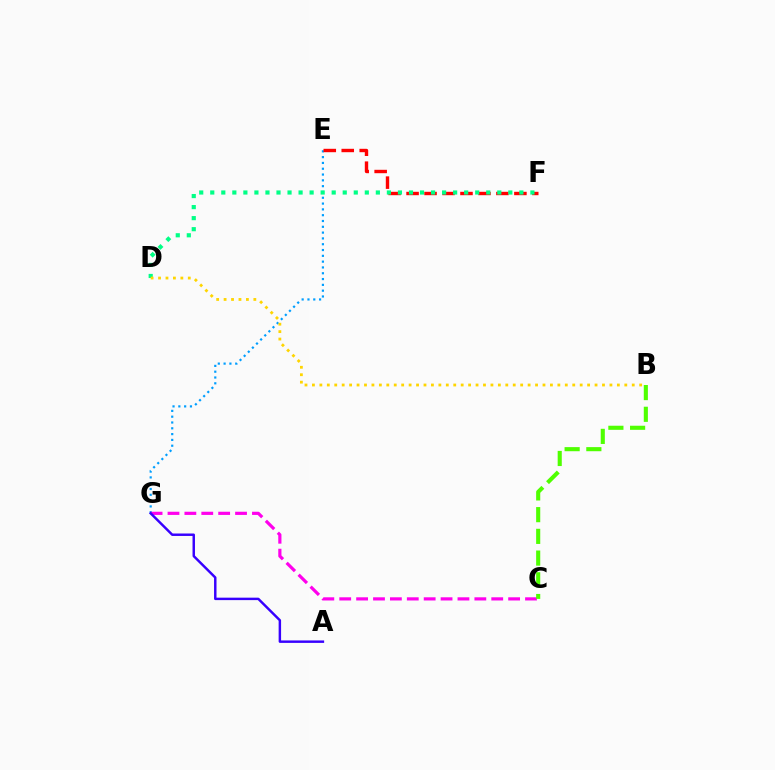{('E', 'G'): [{'color': '#009eff', 'line_style': 'dotted', 'thickness': 1.58}], ('E', 'F'): [{'color': '#ff0000', 'line_style': 'dashed', 'thickness': 2.44}], ('C', 'G'): [{'color': '#ff00ed', 'line_style': 'dashed', 'thickness': 2.29}], ('A', 'G'): [{'color': '#3700ff', 'line_style': 'solid', 'thickness': 1.76}], ('D', 'F'): [{'color': '#00ff86', 'line_style': 'dotted', 'thickness': 3.0}], ('B', 'D'): [{'color': '#ffd500', 'line_style': 'dotted', 'thickness': 2.02}], ('B', 'C'): [{'color': '#4fff00', 'line_style': 'dashed', 'thickness': 2.95}]}